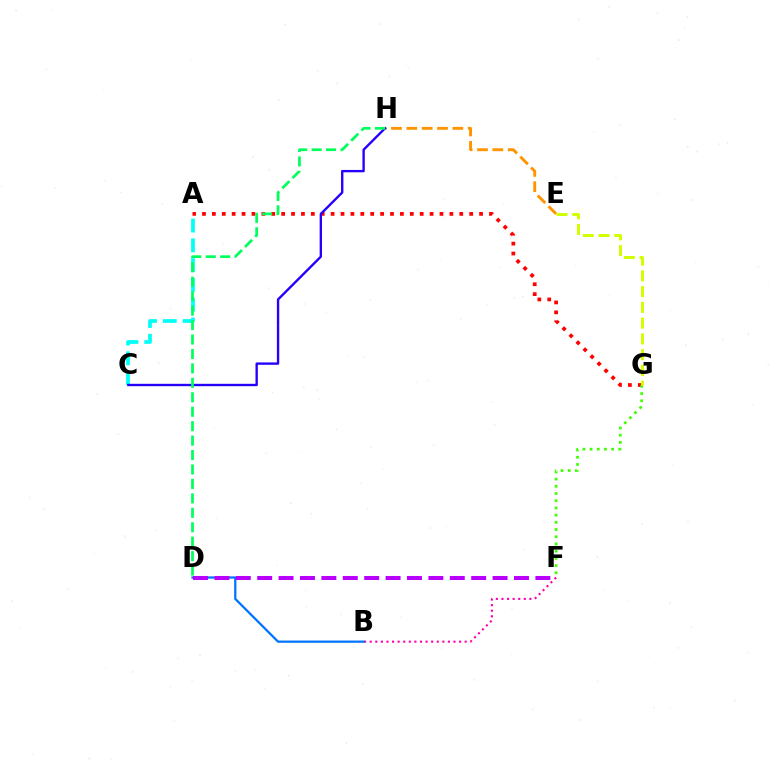{('E', 'H'): [{'color': '#ff9400', 'line_style': 'dashed', 'thickness': 2.08}], ('A', 'G'): [{'color': '#ff0000', 'line_style': 'dotted', 'thickness': 2.69}], ('F', 'G'): [{'color': '#3dff00', 'line_style': 'dotted', 'thickness': 1.96}], ('A', 'C'): [{'color': '#00fff6', 'line_style': 'dashed', 'thickness': 2.69}], ('B', 'F'): [{'color': '#ff00ac', 'line_style': 'dotted', 'thickness': 1.52}], ('B', 'D'): [{'color': '#0074ff', 'line_style': 'solid', 'thickness': 1.63}], ('D', 'F'): [{'color': '#b900ff', 'line_style': 'dashed', 'thickness': 2.91}], ('C', 'H'): [{'color': '#2500ff', 'line_style': 'solid', 'thickness': 1.7}], ('D', 'H'): [{'color': '#00ff5c', 'line_style': 'dashed', 'thickness': 1.96}], ('E', 'G'): [{'color': '#d1ff00', 'line_style': 'dashed', 'thickness': 2.14}]}